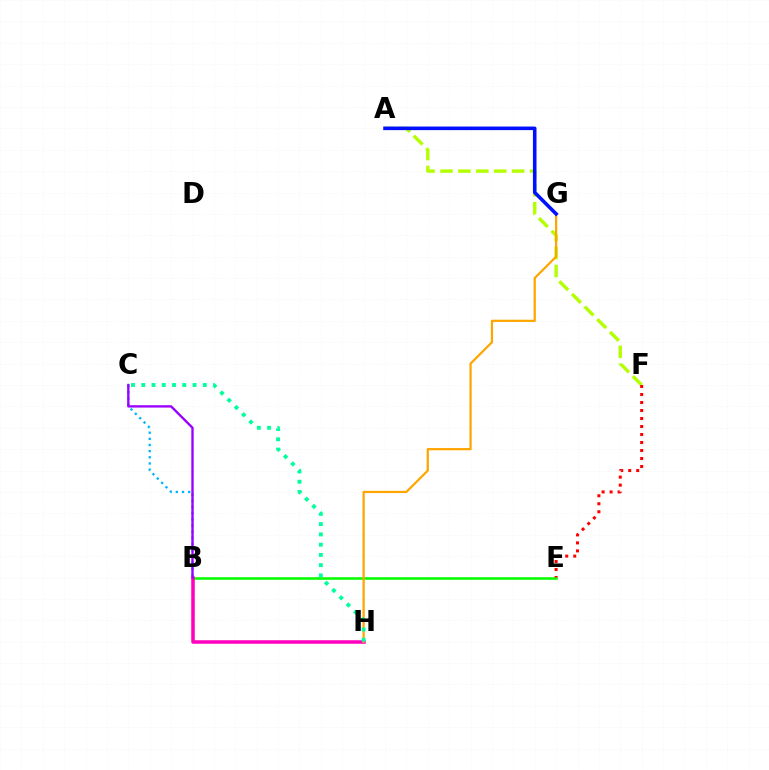{('B', 'E'): [{'color': '#08ff00', 'line_style': 'solid', 'thickness': 1.89}], ('B', 'H'): [{'color': '#ff00bd', 'line_style': 'solid', 'thickness': 2.53}], ('A', 'F'): [{'color': '#b3ff00', 'line_style': 'dashed', 'thickness': 2.43}], ('B', 'C'): [{'color': '#00b5ff', 'line_style': 'dotted', 'thickness': 1.67}, {'color': '#9b00ff', 'line_style': 'solid', 'thickness': 1.7}], ('G', 'H'): [{'color': '#ffa500', 'line_style': 'solid', 'thickness': 1.61}], ('A', 'G'): [{'color': '#0010ff', 'line_style': 'solid', 'thickness': 2.57}], ('E', 'F'): [{'color': '#ff0000', 'line_style': 'dotted', 'thickness': 2.17}], ('C', 'H'): [{'color': '#00ff9d', 'line_style': 'dotted', 'thickness': 2.79}]}